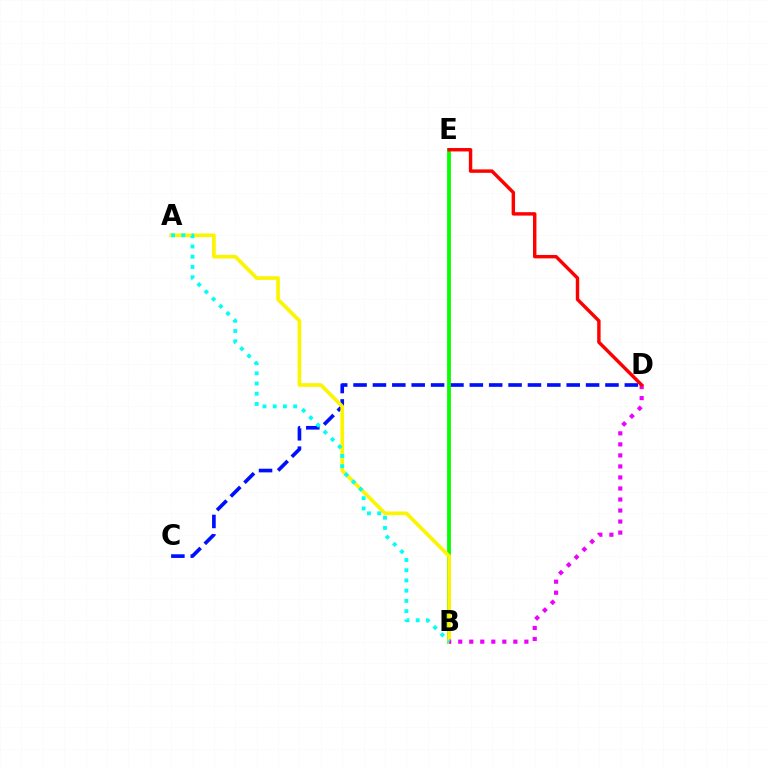{('C', 'D'): [{'color': '#0010ff', 'line_style': 'dashed', 'thickness': 2.63}], ('B', 'E'): [{'color': '#08ff00', 'line_style': 'solid', 'thickness': 2.73}], ('A', 'B'): [{'color': '#fcf500', 'line_style': 'solid', 'thickness': 2.64}, {'color': '#00fff6', 'line_style': 'dotted', 'thickness': 2.78}], ('B', 'D'): [{'color': '#ee00ff', 'line_style': 'dotted', 'thickness': 3.0}], ('D', 'E'): [{'color': '#ff0000', 'line_style': 'solid', 'thickness': 2.46}]}